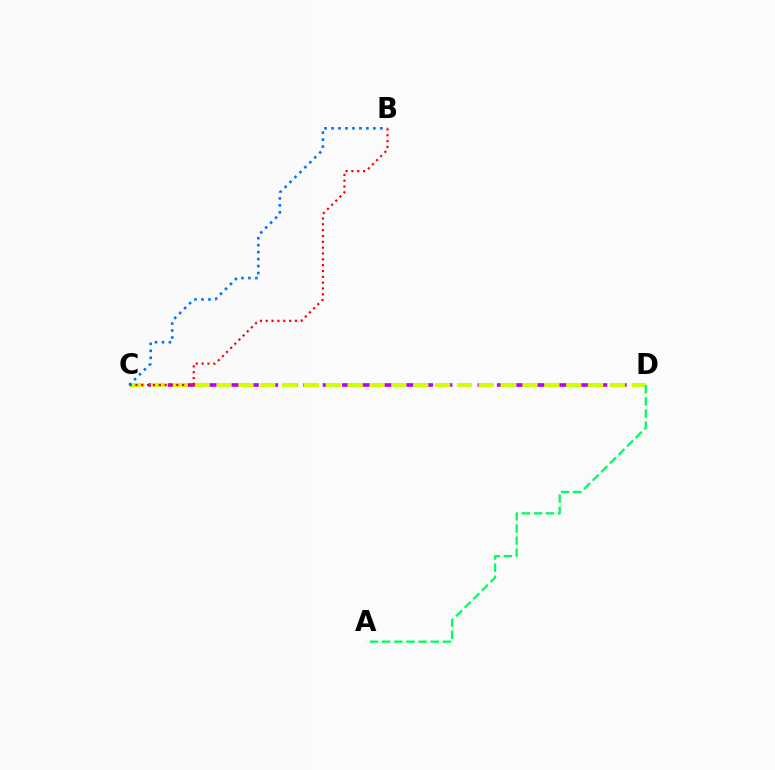{('C', 'D'): [{'color': '#b900ff', 'line_style': 'dashed', 'thickness': 2.63}, {'color': '#d1ff00', 'line_style': 'dashed', 'thickness': 2.97}], ('B', 'C'): [{'color': '#ff0000', 'line_style': 'dotted', 'thickness': 1.59}, {'color': '#0074ff', 'line_style': 'dotted', 'thickness': 1.89}], ('A', 'D'): [{'color': '#00ff5c', 'line_style': 'dashed', 'thickness': 1.65}]}